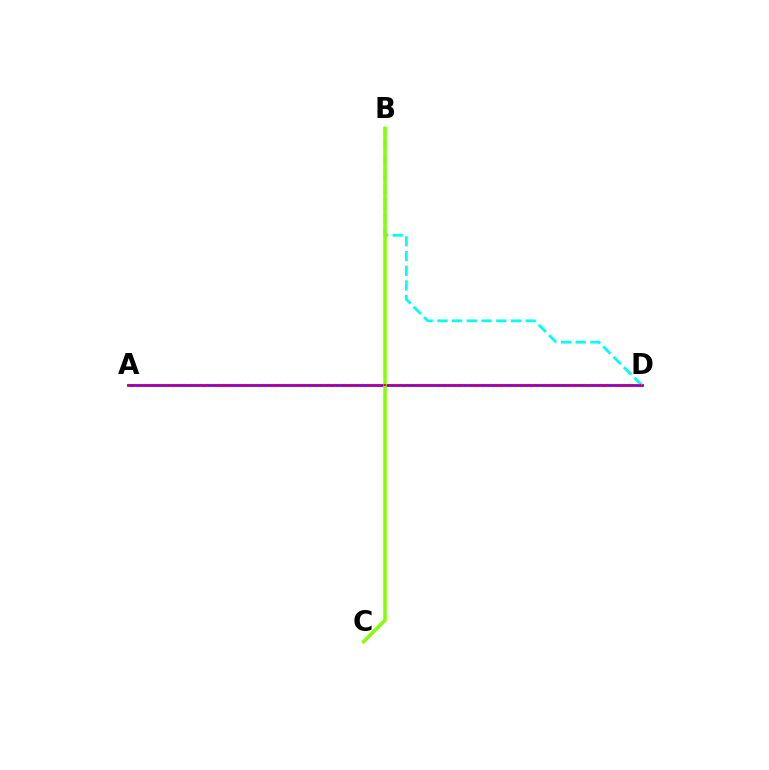{('A', 'D'): [{'color': '#7200ff', 'line_style': 'solid', 'thickness': 2.01}, {'color': '#ff0000', 'line_style': 'dotted', 'thickness': 1.51}], ('B', 'D'): [{'color': '#00fff6', 'line_style': 'dashed', 'thickness': 2.0}], ('B', 'C'): [{'color': '#84ff00', 'line_style': 'solid', 'thickness': 2.53}]}